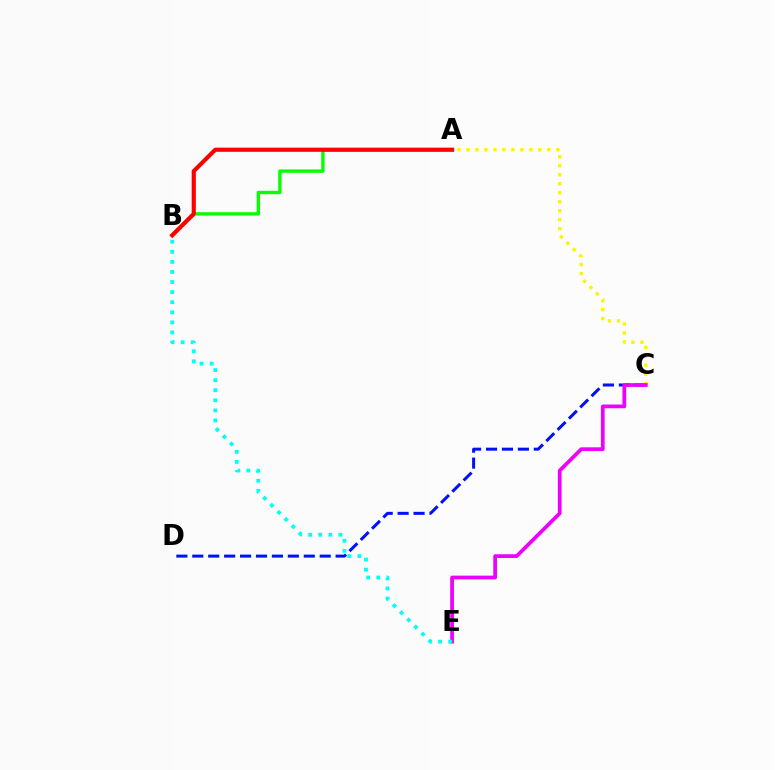{('C', 'D'): [{'color': '#0010ff', 'line_style': 'dashed', 'thickness': 2.16}], ('A', 'C'): [{'color': '#fcf500', 'line_style': 'dotted', 'thickness': 2.44}], ('A', 'B'): [{'color': '#08ff00', 'line_style': 'solid', 'thickness': 2.42}, {'color': '#ff0000', 'line_style': 'solid', 'thickness': 2.99}], ('C', 'E'): [{'color': '#ee00ff', 'line_style': 'solid', 'thickness': 2.69}], ('B', 'E'): [{'color': '#00fff6', 'line_style': 'dotted', 'thickness': 2.74}]}